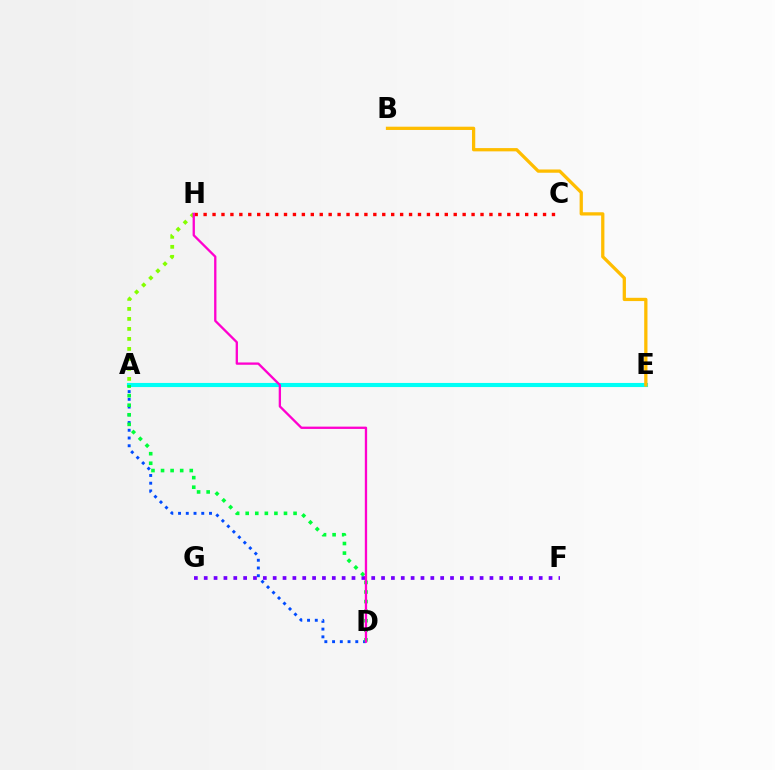{('A', 'E'): [{'color': '#00fff6', 'line_style': 'solid', 'thickness': 2.95}], ('A', 'D'): [{'color': '#004bff', 'line_style': 'dotted', 'thickness': 2.1}, {'color': '#00ff39', 'line_style': 'dotted', 'thickness': 2.6}], ('A', 'H'): [{'color': '#84ff00', 'line_style': 'dotted', 'thickness': 2.72}], ('B', 'E'): [{'color': '#ffbd00', 'line_style': 'solid', 'thickness': 2.35}], ('F', 'G'): [{'color': '#7200ff', 'line_style': 'dotted', 'thickness': 2.68}], ('C', 'H'): [{'color': '#ff0000', 'line_style': 'dotted', 'thickness': 2.43}], ('D', 'H'): [{'color': '#ff00cf', 'line_style': 'solid', 'thickness': 1.67}]}